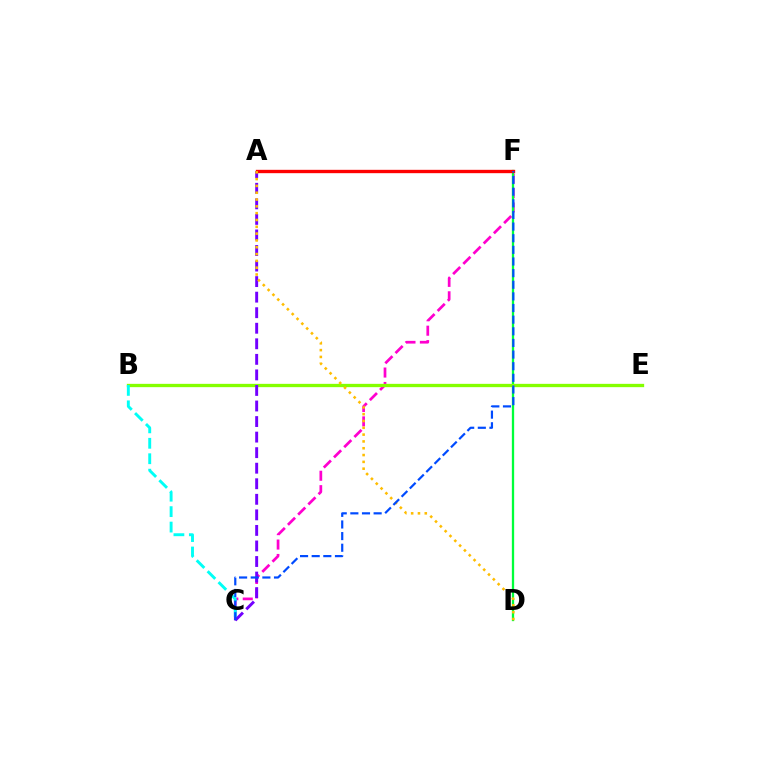{('C', 'F'): [{'color': '#ff00cf', 'line_style': 'dashed', 'thickness': 1.96}, {'color': '#004bff', 'line_style': 'dashed', 'thickness': 1.58}], ('D', 'F'): [{'color': '#00ff39', 'line_style': 'solid', 'thickness': 1.66}], ('B', 'E'): [{'color': '#84ff00', 'line_style': 'solid', 'thickness': 2.38}], ('A', 'C'): [{'color': '#7200ff', 'line_style': 'dashed', 'thickness': 2.11}], ('A', 'F'): [{'color': '#ff0000', 'line_style': 'solid', 'thickness': 2.42}], ('B', 'C'): [{'color': '#00fff6', 'line_style': 'dashed', 'thickness': 2.1}], ('A', 'D'): [{'color': '#ffbd00', 'line_style': 'dotted', 'thickness': 1.85}]}